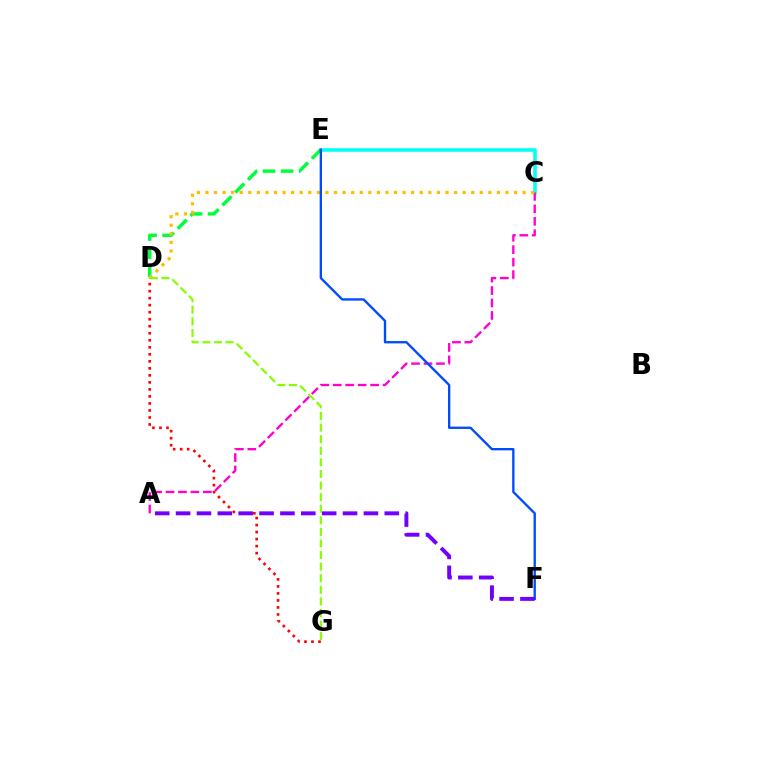{('C', 'E'): [{'color': '#00fff6', 'line_style': 'solid', 'thickness': 2.56}], ('D', 'E'): [{'color': '#00ff39', 'line_style': 'dashed', 'thickness': 2.46}], ('A', 'C'): [{'color': '#ff00cf', 'line_style': 'dashed', 'thickness': 1.69}], ('C', 'D'): [{'color': '#ffbd00', 'line_style': 'dotted', 'thickness': 2.33}], ('D', 'G'): [{'color': '#ff0000', 'line_style': 'dotted', 'thickness': 1.91}, {'color': '#84ff00', 'line_style': 'dashed', 'thickness': 1.57}], ('E', 'F'): [{'color': '#004bff', 'line_style': 'solid', 'thickness': 1.68}], ('A', 'F'): [{'color': '#7200ff', 'line_style': 'dashed', 'thickness': 2.84}]}